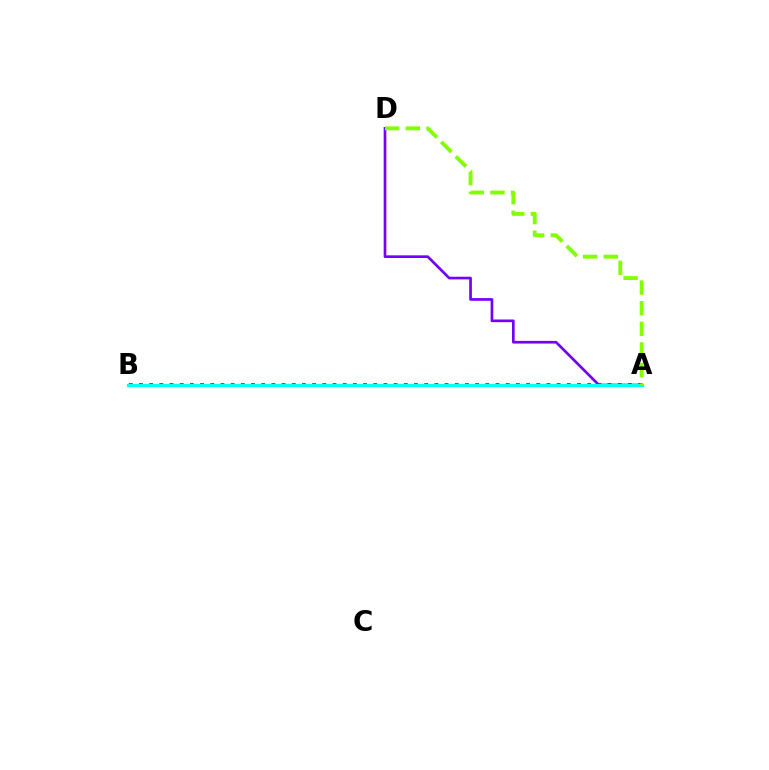{('A', 'B'): [{'color': '#ff0000', 'line_style': 'dotted', 'thickness': 2.77}, {'color': '#00fff6', 'line_style': 'solid', 'thickness': 2.31}], ('A', 'D'): [{'color': '#7200ff', 'line_style': 'solid', 'thickness': 1.93}, {'color': '#84ff00', 'line_style': 'dashed', 'thickness': 2.8}]}